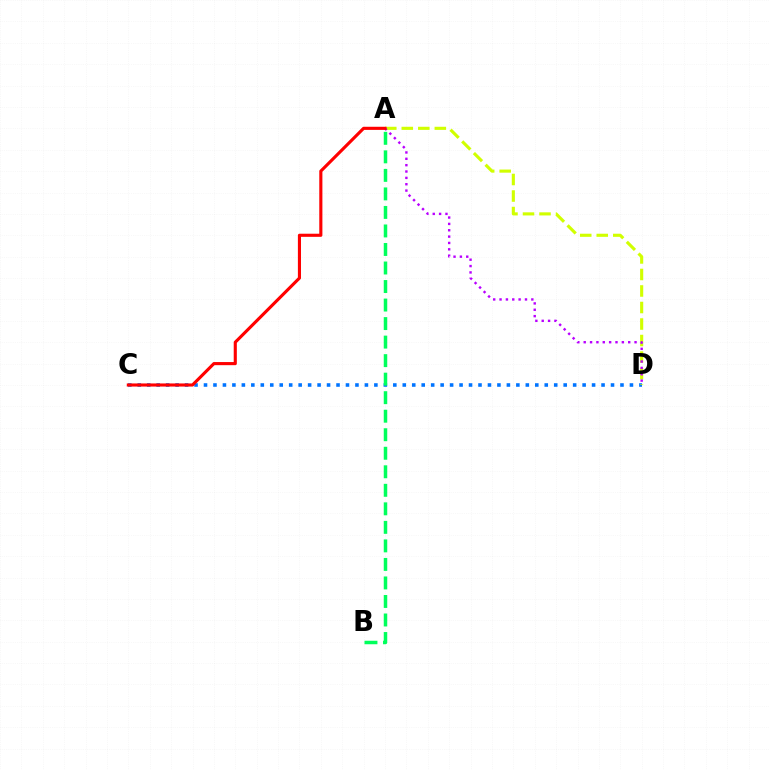{('C', 'D'): [{'color': '#0074ff', 'line_style': 'dotted', 'thickness': 2.57}], ('A', 'D'): [{'color': '#d1ff00', 'line_style': 'dashed', 'thickness': 2.24}, {'color': '#b900ff', 'line_style': 'dotted', 'thickness': 1.73}], ('A', 'B'): [{'color': '#00ff5c', 'line_style': 'dashed', 'thickness': 2.52}], ('A', 'C'): [{'color': '#ff0000', 'line_style': 'solid', 'thickness': 2.25}]}